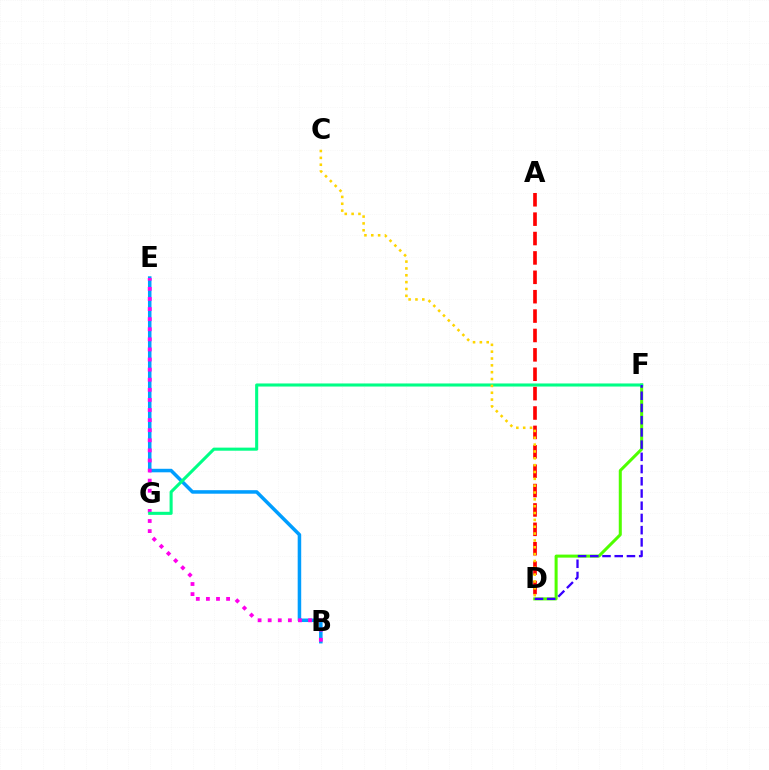{('D', 'F'): [{'color': '#4fff00', 'line_style': 'solid', 'thickness': 2.18}, {'color': '#3700ff', 'line_style': 'dashed', 'thickness': 1.66}], ('B', 'E'): [{'color': '#009eff', 'line_style': 'solid', 'thickness': 2.54}, {'color': '#ff00ed', 'line_style': 'dotted', 'thickness': 2.74}], ('F', 'G'): [{'color': '#00ff86', 'line_style': 'solid', 'thickness': 2.21}], ('A', 'D'): [{'color': '#ff0000', 'line_style': 'dashed', 'thickness': 2.63}], ('C', 'D'): [{'color': '#ffd500', 'line_style': 'dotted', 'thickness': 1.86}]}